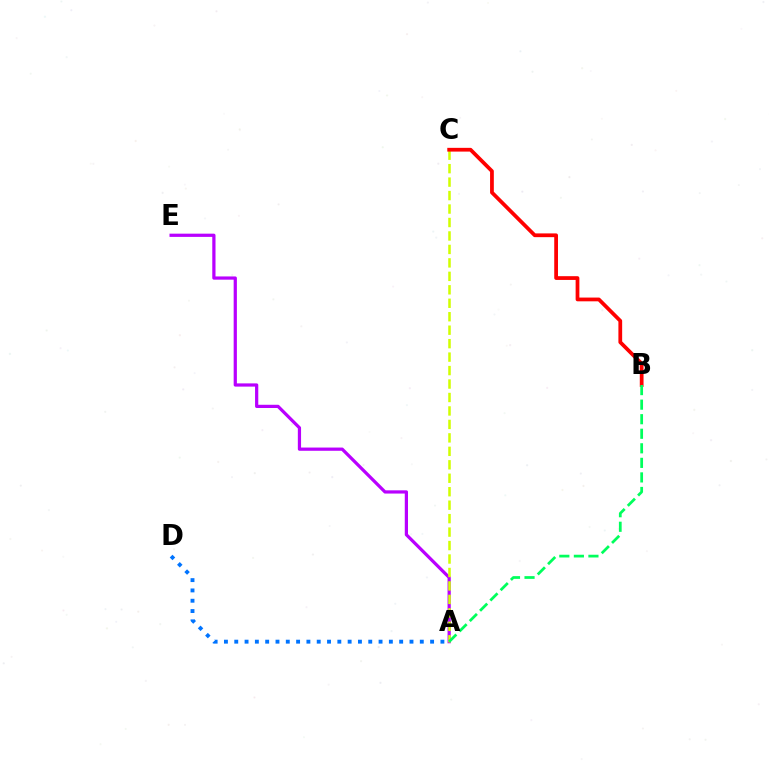{('A', 'E'): [{'color': '#b900ff', 'line_style': 'solid', 'thickness': 2.32}], ('A', 'C'): [{'color': '#d1ff00', 'line_style': 'dashed', 'thickness': 1.83}], ('B', 'C'): [{'color': '#ff0000', 'line_style': 'solid', 'thickness': 2.7}], ('A', 'B'): [{'color': '#00ff5c', 'line_style': 'dashed', 'thickness': 1.98}], ('A', 'D'): [{'color': '#0074ff', 'line_style': 'dotted', 'thickness': 2.8}]}